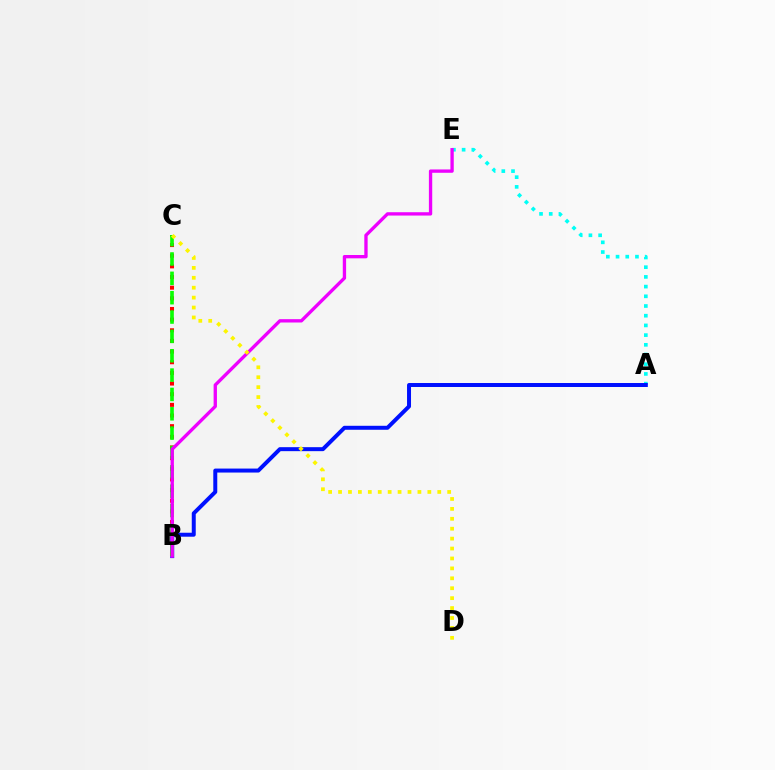{('A', 'E'): [{'color': '#00fff6', 'line_style': 'dotted', 'thickness': 2.64}], ('A', 'B'): [{'color': '#0010ff', 'line_style': 'solid', 'thickness': 2.87}], ('B', 'C'): [{'color': '#ff0000', 'line_style': 'dotted', 'thickness': 2.89}, {'color': '#08ff00', 'line_style': 'dashed', 'thickness': 2.63}], ('B', 'E'): [{'color': '#ee00ff', 'line_style': 'solid', 'thickness': 2.4}], ('C', 'D'): [{'color': '#fcf500', 'line_style': 'dotted', 'thickness': 2.7}]}